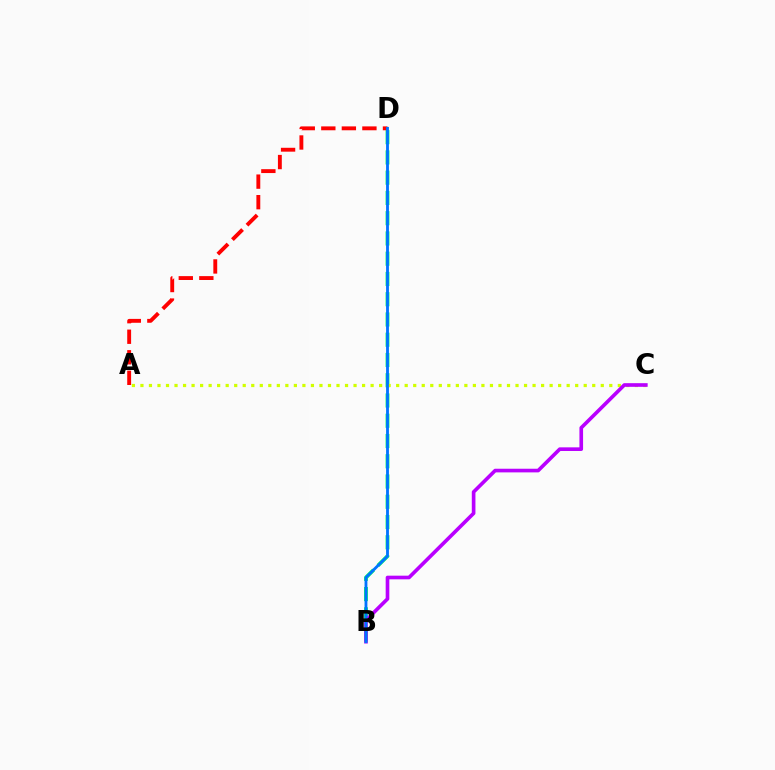{('B', 'D'): [{'color': '#00ff5c', 'line_style': 'dashed', 'thickness': 2.75}, {'color': '#0074ff', 'line_style': 'solid', 'thickness': 2.04}], ('A', 'C'): [{'color': '#d1ff00', 'line_style': 'dotted', 'thickness': 2.32}], ('B', 'C'): [{'color': '#b900ff', 'line_style': 'solid', 'thickness': 2.62}], ('A', 'D'): [{'color': '#ff0000', 'line_style': 'dashed', 'thickness': 2.79}]}